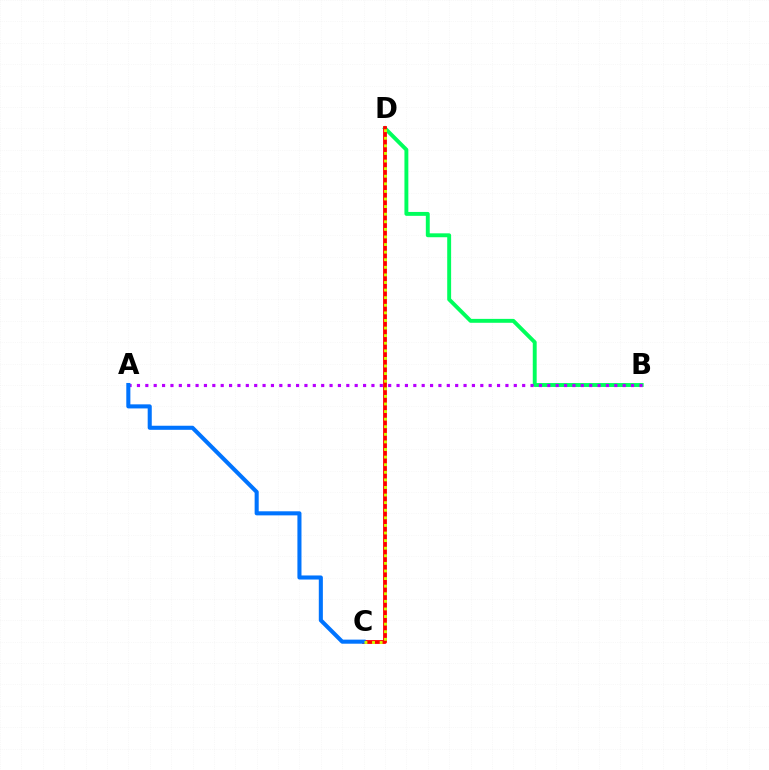{('B', 'D'): [{'color': '#00ff5c', 'line_style': 'solid', 'thickness': 2.81}], ('A', 'B'): [{'color': '#b900ff', 'line_style': 'dotted', 'thickness': 2.28}], ('C', 'D'): [{'color': '#ff0000', 'line_style': 'solid', 'thickness': 2.74}, {'color': '#d1ff00', 'line_style': 'dotted', 'thickness': 2.06}], ('A', 'C'): [{'color': '#0074ff', 'line_style': 'solid', 'thickness': 2.93}]}